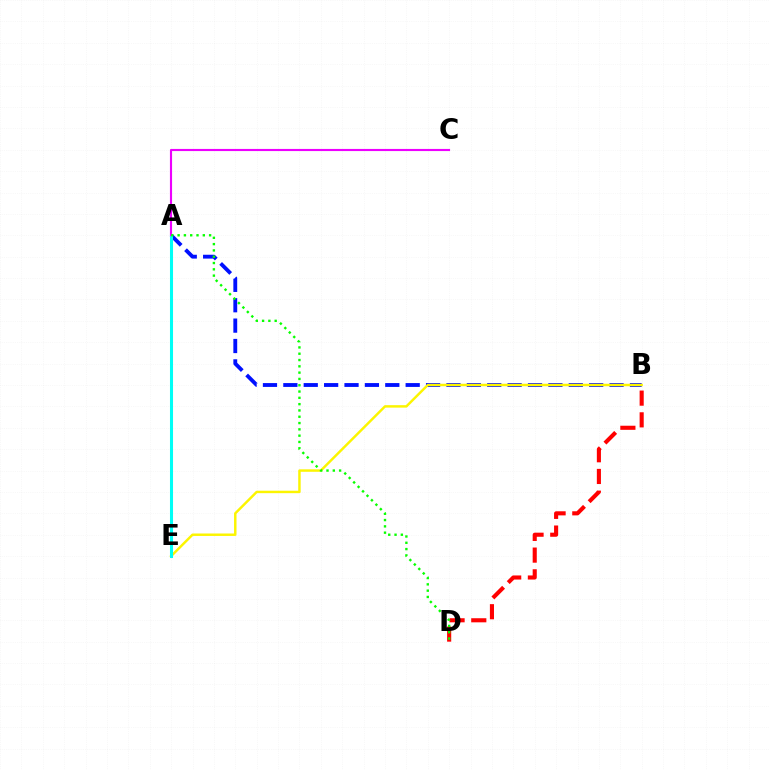{('A', 'B'): [{'color': '#0010ff', 'line_style': 'dashed', 'thickness': 2.77}], ('B', 'D'): [{'color': '#ff0000', 'line_style': 'dashed', 'thickness': 2.95}], ('B', 'E'): [{'color': '#fcf500', 'line_style': 'solid', 'thickness': 1.77}], ('A', 'E'): [{'color': '#00fff6', 'line_style': 'solid', 'thickness': 2.2}], ('A', 'C'): [{'color': '#ee00ff', 'line_style': 'solid', 'thickness': 1.53}], ('A', 'D'): [{'color': '#08ff00', 'line_style': 'dotted', 'thickness': 1.71}]}